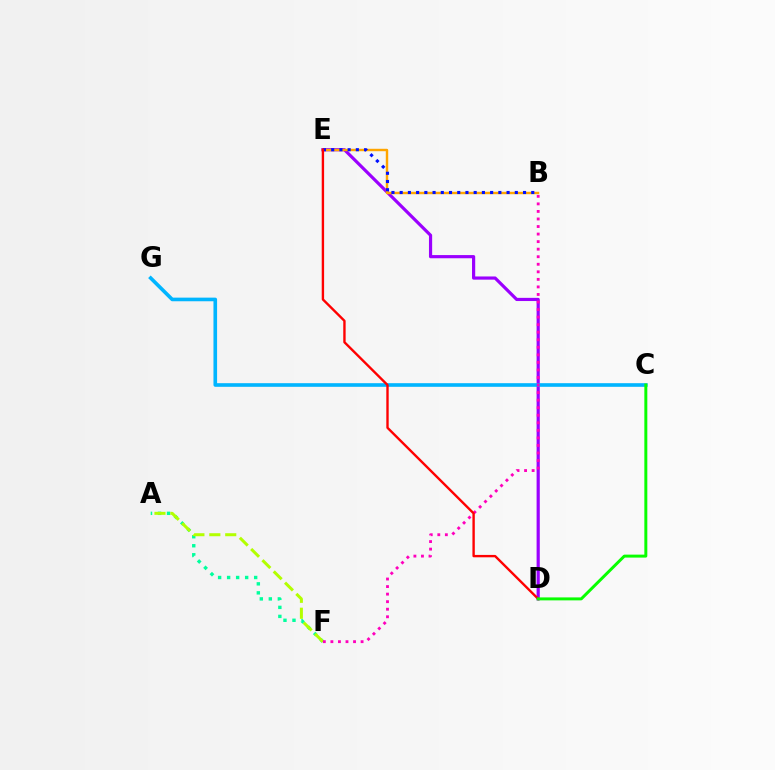{('D', 'E'): [{'color': '#9b00ff', 'line_style': 'solid', 'thickness': 2.29}, {'color': '#ff0000', 'line_style': 'solid', 'thickness': 1.71}], ('B', 'E'): [{'color': '#ffa500', 'line_style': 'solid', 'thickness': 1.75}, {'color': '#0010ff', 'line_style': 'dotted', 'thickness': 2.23}], ('C', 'G'): [{'color': '#00b5ff', 'line_style': 'solid', 'thickness': 2.61}], ('A', 'F'): [{'color': '#00ff9d', 'line_style': 'dotted', 'thickness': 2.45}, {'color': '#b3ff00', 'line_style': 'dashed', 'thickness': 2.16}], ('B', 'F'): [{'color': '#ff00bd', 'line_style': 'dotted', 'thickness': 2.05}], ('C', 'D'): [{'color': '#08ff00', 'line_style': 'solid', 'thickness': 2.14}]}